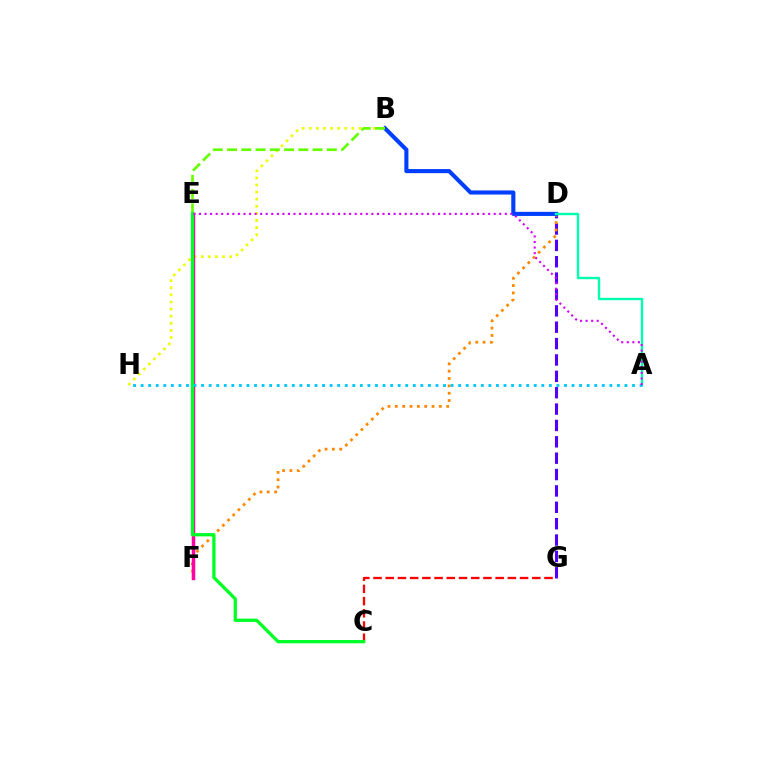{('D', 'G'): [{'color': '#4f00ff', 'line_style': 'dashed', 'thickness': 2.22}], ('D', 'F'): [{'color': '#ff8800', 'line_style': 'dotted', 'thickness': 1.99}], ('B', 'H'): [{'color': '#eeff00', 'line_style': 'dotted', 'thickness': 1.93}], ('E', 'F'): [{'color': '#ff00a0', 'line_style': 'solid', 'thickness': 2.51}], ('B', 'D'): [{'color': '#003fff', 'line_style': 'solid', 'thickness': 2.96}], ('A', 'D'): [{'color': '#00ffaf', 'line_style': 'solid', 'thickness': 1.72}], ('B', 'E'): [{'color': '#66ff00', 'line_style': 'dashed', 'thickness': 1.94}], ('C', 'G'): [{'color': '#ff0000', 'line_style': 'dashed', 'thickness': 1.66}], ('C', 'E'): [{'color': '#00ff27', 'line_style': 'solid', 'thickness': 2.37}], ('A', 'H'): [{'color': '#00c7ff', 'line_style': 'dotted', 'thickness': 2.05}], ('A', 'E'): [{'color': '#d600ff', 'line_style': 'dotted', 'thickness': 1.51}]}